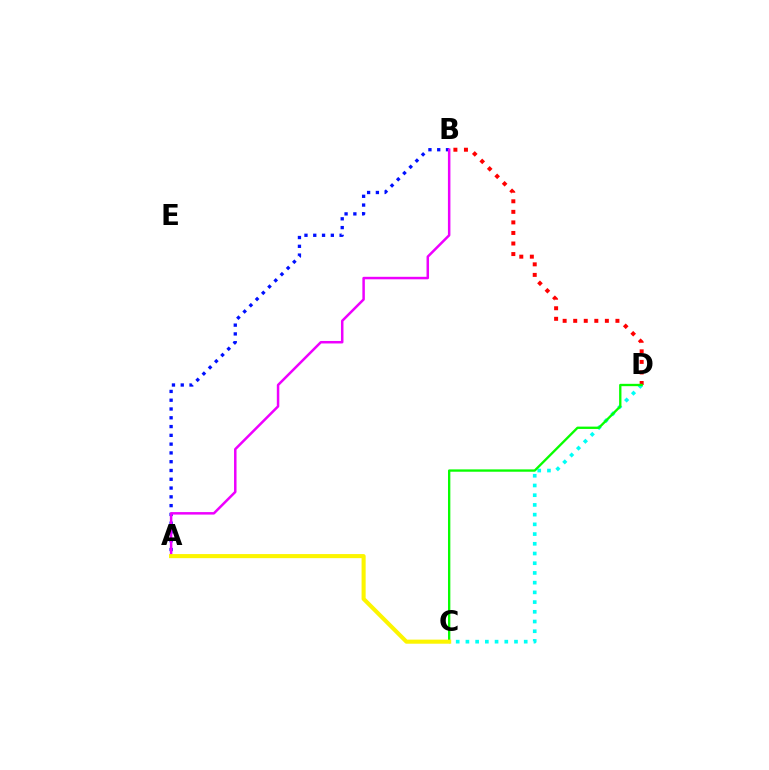{('B', 'D'): [{'color': '#ff0000', 'line_style': 'dotted', 'thickness': 2.87}], ('A', 'B'): [{'color': '#0010ff', 'line_style': 'dotted', 'thickness': 2.39}, {'color': '#ee00ff', 'line_style': 'solid', 'thickness': 1.8}], ('C', 'D'): [{'color': '#00fff6', 'line_style': 'dotted', 'thickness': 2.64}, {'color': '#08ff00', 'line_style': 'solid', 'thickness': 1.68}], ('A', 'C'): [{'color': '#fcf500', 'line_style': 'solid', 'thickness': 2.94}]}